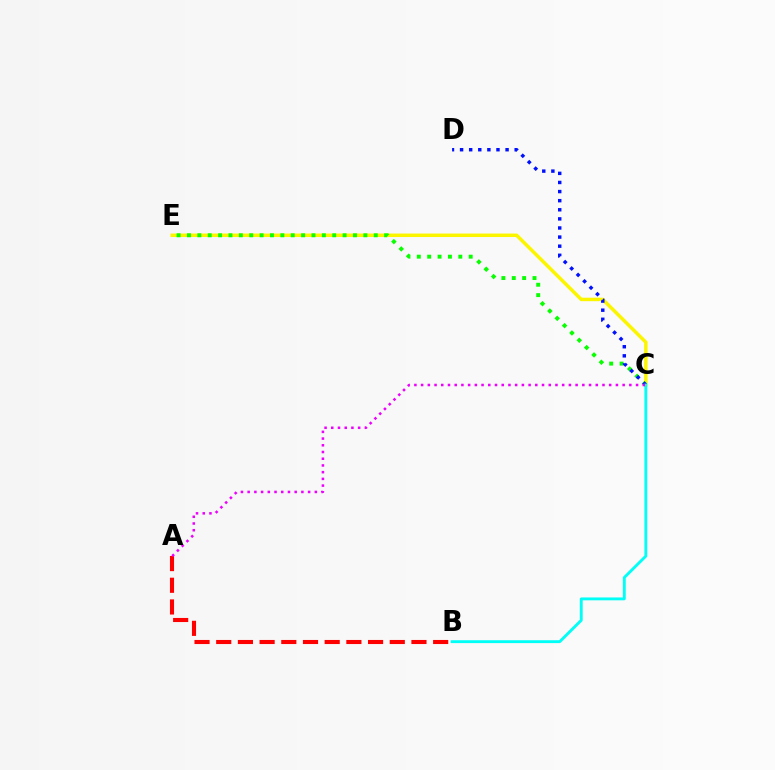{('C', 'E'): [{'color': '#fcf500', 'line_style': 'solid', 'thickness': 2.5}, {'color': '#08ff00', 'line_style': 'dotted', 'thickness': 2.82}], ('C', 'D'): [{'color': '#0010ff', 'line_style': 'dotted', 'thickness': 2.47}], ('A', 'B'): [{'color': '#ff0000', 'line_style': 'dashed', 'thickness': 2.95}], ('B', 'C'): [{'color': '#00fff6', 'line_style': 'solid', 'thickness': 2.07}], ('A', 'C'): [{'color': '#ee00ff', 'line_style': 'dotted', 'thickness': 1.83}]}